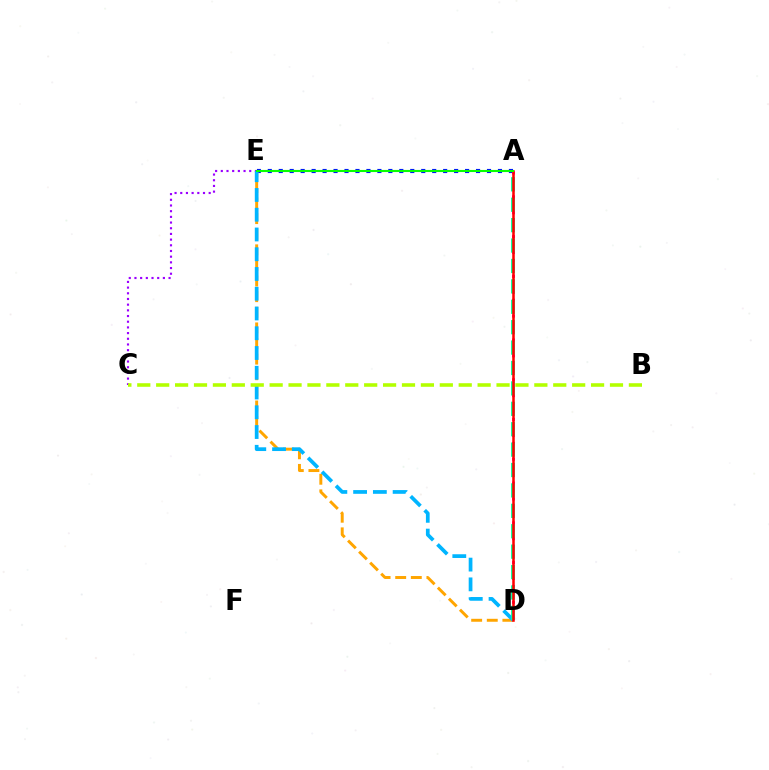{('A', 'E'): [{'color': '#0010ff', 'line_style': 'dotted', 'thickness': 2.98}, {'color': '#08ff00', 'line_style': 'solid', 'thickness': 1.52}], ('A', 'D'): [{'color': '#ff00bd', 'line_style': 'dotted', 'thickness': 2.16}, {'color': '#00ff9d', 'line_style': 'dashed', 'thickness': 2.77}, {'color': '#ff0000', 'line_style': 'solid', 'thickness': 1.82}], ('D', 'E'): [{'color': '#ffa500', 'line_style': 'dashed', 'thickness': 2.12}, {'color': '#00b5ff', 'line_style': 'dashed', 'thickness': 2.68}], ('C', 'E'): [{'color': '#9b00ff', 'line_style': 'dotted', 'thickness': 1.55}], ('B', 'C'): [{'color': '#b3ff00', 'line_style': 'dashed', 'thickness': 2.57}]}